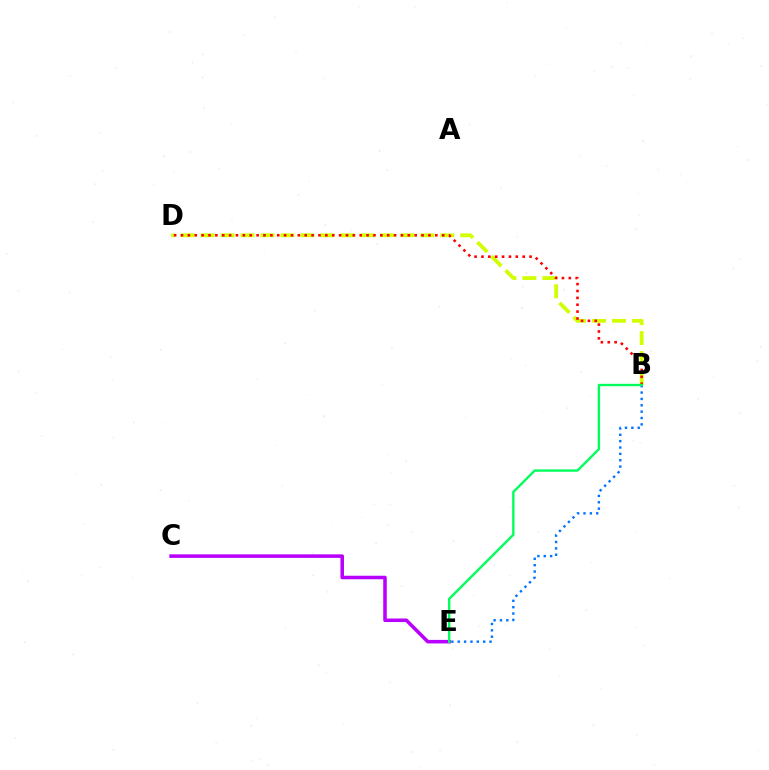{('B', 'E'): [{'color': '#0074ff', 'line_style': 'dotted', 'thickness': 1.73}, {'color': '#00ff5c', 'line_style': 'solid', 'thickness': 1.71}], ('B', 'D'): [{'color': '#d1ff00', 'line_style': 'dashed', 'thickness': 2.71}, {'color': '#ff0000', 'line_style': 'dotted', 'thickness': 1.87}], ('C', 'E'): [{'color': '#b900ff', 'line_style': 'solid', 'thickness': 2.55}]}